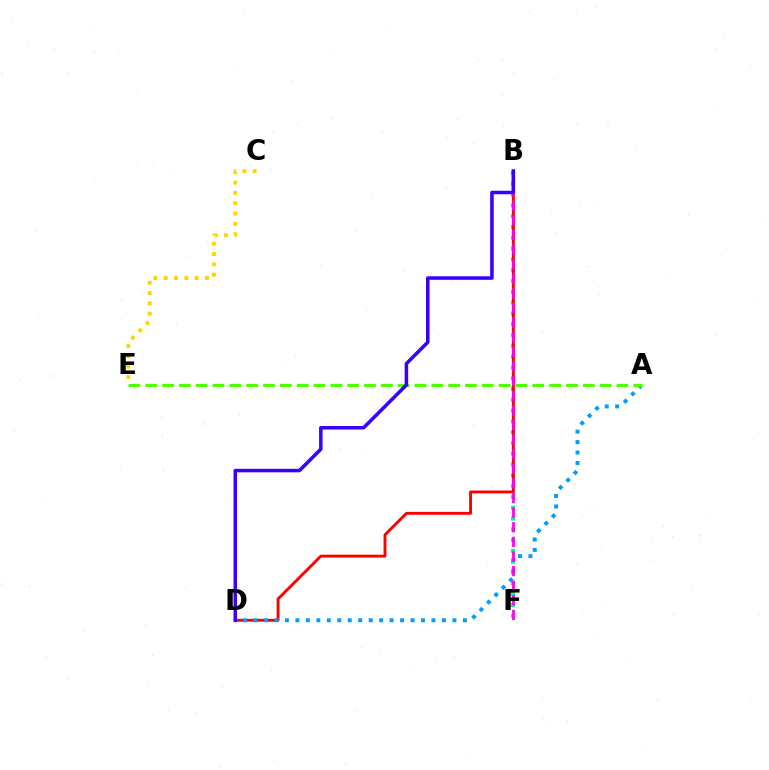{('B', 'F'): [{'color': '#00ff86', 'line_style': 'dotted', 'thickness': 2.93}, {'color': '#ff00ed', 'line_style': 'dashed', 'thickness': 1.98}], ('B', 'D'): [{'color': '#ff0000', 'line_style': 'solid', 'thickness': 2.07}, {'color': '#3700ff', 'line_style': 'solid', 'thickness': 2.54}], ('A', 'D'): [{'color': '#009eff', 'line_style': 'dotted', 'thickness': 2.84}], ('C', 'E'): [{'color': '#ffd500', 'line_style': 'dotted', 'thickness': 2.8}], ('A', 'E'): [{'color': '#4fff00', 'line_style': 'dashed', 'thickness': 2.29}]}